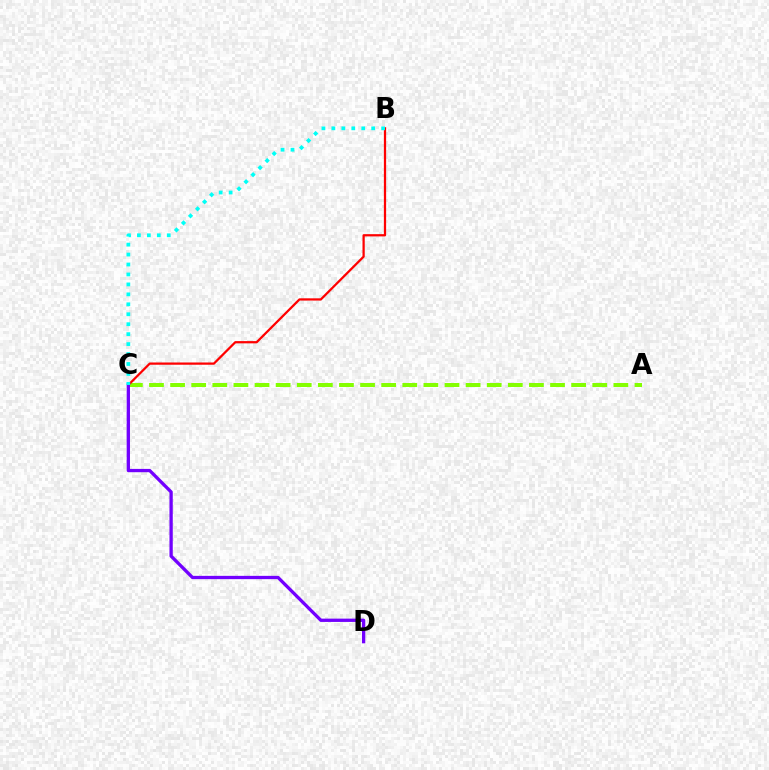{('A', 'C'): [{'color': '#84ff00', 'line_style': 'dashed', 'thickness': 2.87}], ('B', 'C'): [{'color': '#ff0000', 'line_style': 'solid', 'thickness': 1.62}, {'color': '#00fff6', 'line_style': 'dotted', 'thickness': 2.7}], ('C', 'D'): [{'color': '#7200ff', 'line_style': 'solid', 'thickness': 2.38}]}